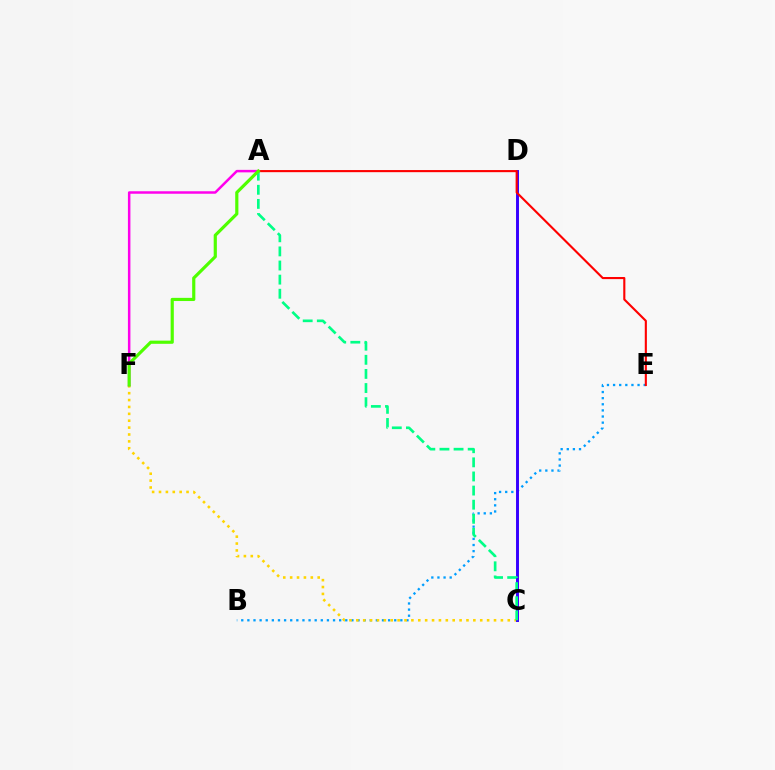{('B', 'E'): [{'color': '#009eff', 'line_style': 'dotted', 'thickness': 1.66}], ('C', 'F'): [{'color': '#ffd500', 'line_style': 'dotted', 'thickness': 1.87}], ('A', 'F'): [{'color': '#ff00ed', 'line_style': 'solid', 'thickness': 1.8}, {'color': '#4fff00', 'line_style': 'solid', 'thickness': 2.28}], ('C', 'D'): [{'color': '#3700ff', 'line_style': 'solid', 'thickness': 2.12}], ('A', 'C'): [{'color': '#00ff86', 'line_style': 'dashed', 'thickness': 1.92}], ('A', 'E'): [{'color': '#ff0000', 'line_style': 'solid', 'thickness': 1.52}]}